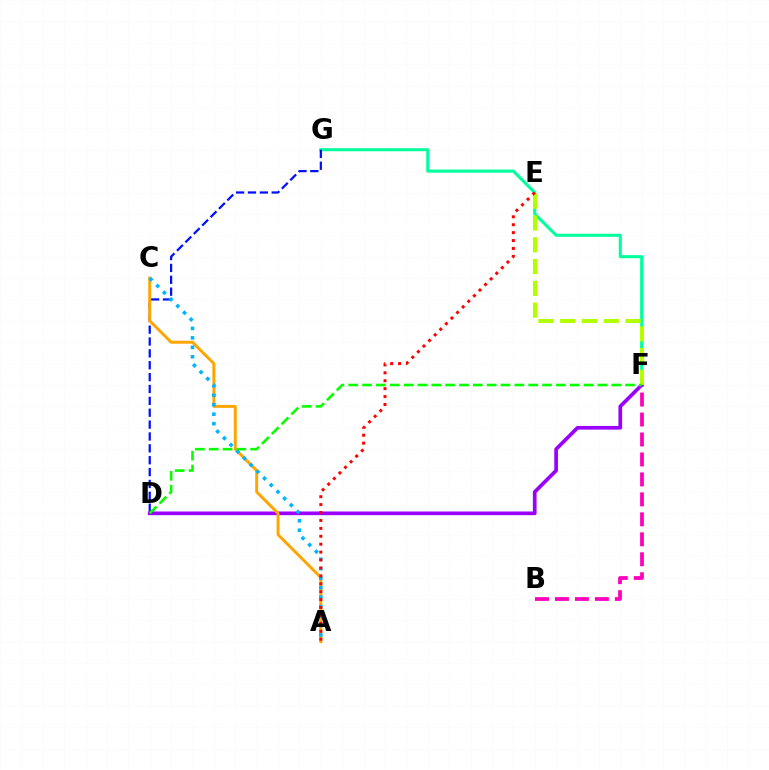{('F', 'G'): [{'color': '#00ff9d', 'line_style': 'solid', 'thickness': 2.21}], ('D', 'G'): [{'color': '#0010ff', 'line_style': 'dashed', 'thickness': 1.61}], ('B', 'F'): [{'color': '#ff00bd', 'line_style': 'dashed', 'thickness': 2.71}], ('D', 'F'): [{'color': '#9b00ff', 'line_style': 'solid', 'thickness': 2.66}, {'color': '#08ff00', 'line_style': 'dashed', 'thickness': 1.88}], ('A', 'C'): [{'color': '#ffa500', 'line_style': 'solid', 'thickness': 2.13}, {'color': '#00b5ff', 'line_style': 'dotted', 'thickness': 2.57}], ('E', 'F'): [{'color': '#b3ff00', 'line_style': 'dashed', 'thickness': 2.96}], ('A', 'E'): [{'color': '#ff0000', 'line_style': 'dotted', 'thickness': 2.15}]}